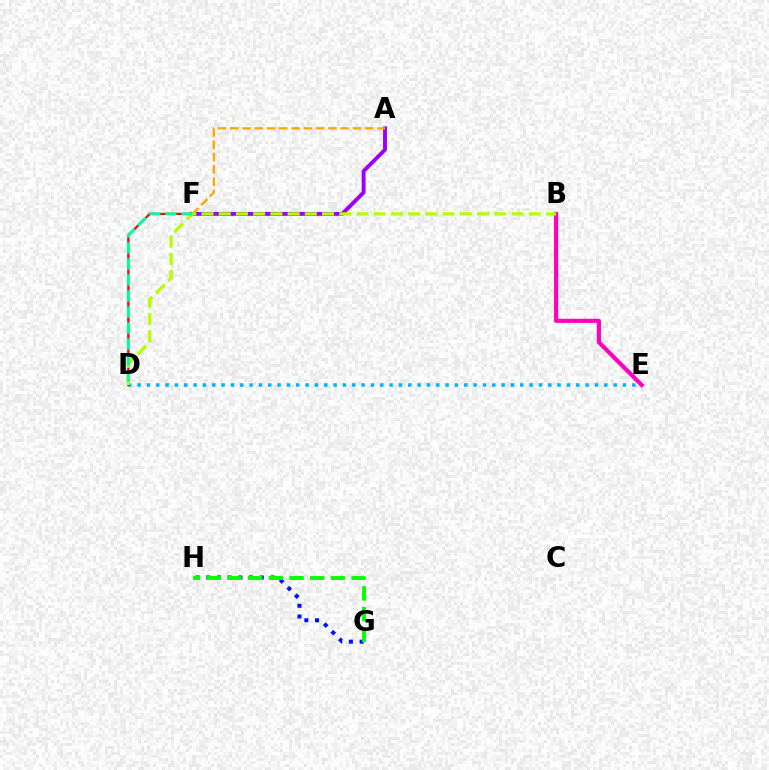{('A', 'F'): [{'color': '#9b00ff', 'line_style': 'solid', 'thickness': 2.81}, {'color': '#ffa500', 'line_style': 'dashed', 'thickness': 1.67}], ('D', 'E'): [{'color': '#00b5ff', 'line_style': 'dotted', 'thickness': 2.54}], ('D', 'F'): [{'color': '#ff0000', 'line_style': 'solid', 'thickness': 1.63}, {'color': '#00ff9d', 'line_style': 'dashed', 'thickness': 2.18}], ('B', 'E'): [{'color': '#ff00bd', 'line_style': 'solid', 'thickness': 2.97}], ('B', 'D'): [{'color': '#b3ff00', 'line_style': 'dashed', 'thickness': 2.34}], ('G', 'H'): [{'color': '#0010ff', 'line_style': 'dotted', 'thickness': 2.9}, {'color': '#08ff00', 'line_style': 'dashed', 'thickness': 2.81}]}